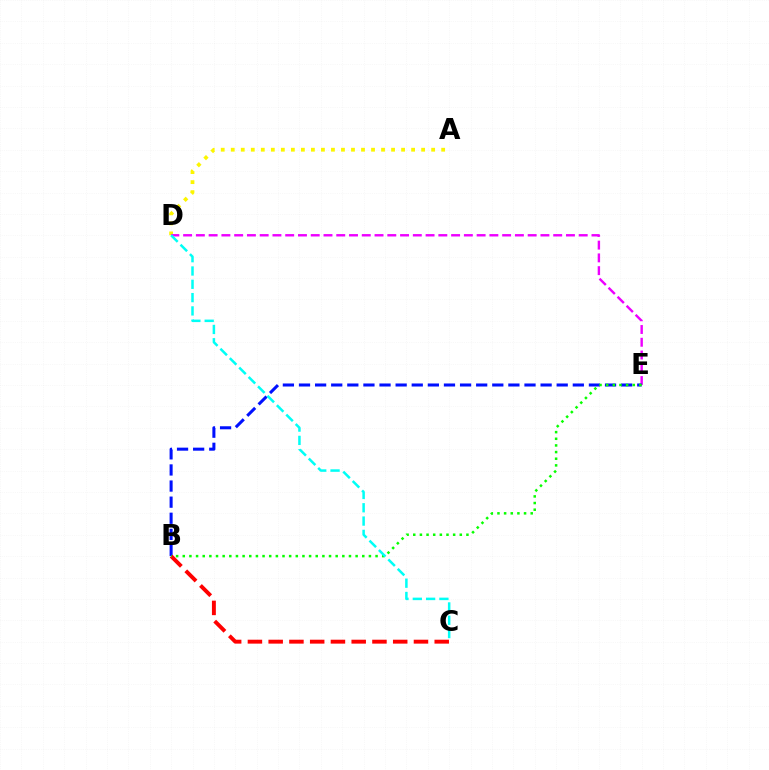{('A', 'D'): [{'color': '#fcf500', 'line_style': 'dotted', 'thickness': 2.72}], ('D', 'E'): [{'color': '#ee00ff', 'line_style': 'dashed', 'thickness': 1.73}], ('B', 'E'): [{'color': '#0010ff', 'line_style': 'dashed', 'thickness': 2.19}, {'color': '#08ff00', 'line_style': 'dotted', 'thickness': 1.81}], ('B', 'C'): [{'color': '#ff0000', 'line_style': 'dashed', 'thickness': 2.82}], ('C', 'D'): [{'color': '#00fff6', 'line_style': 'dashed', 'thickness': 1.81}]}